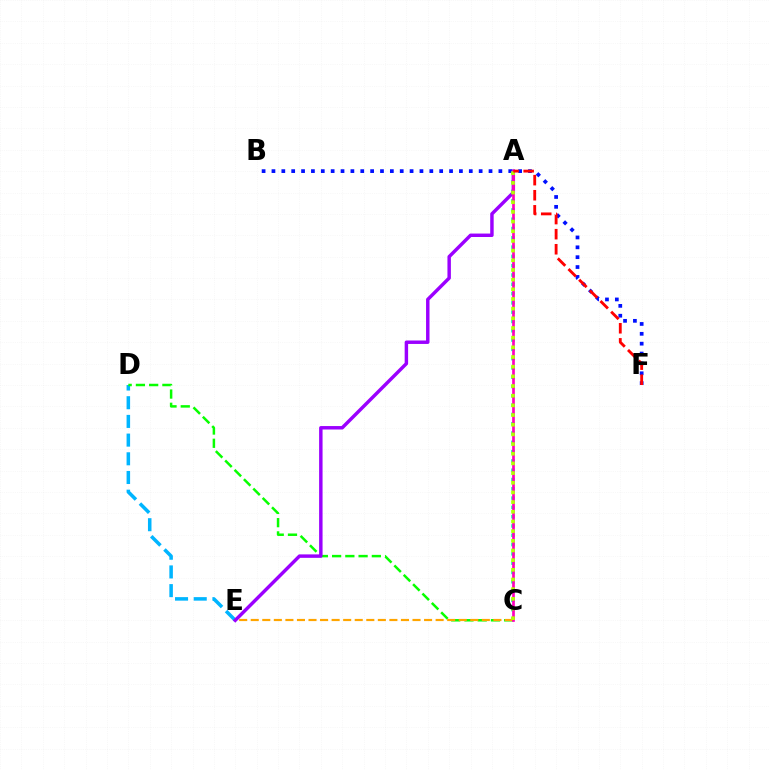{('D', 'E'): [{'color': '#00b5ff', 'line_style': 'dashed', 'thickness': 2.54}], ('C', 'D'): [{'color': '#08ff00', 'line_style': 'dashed', 'thickness': 1.8}], ('C', 'E'): [{'color': '#ffa500', 'line_style': 'dashed', 'thickness': 1.57}], ('B', 'F'): [{'color': '#0010ff', 'line_style': 'dotted', 'thickness': 2.68}], ('A', 'C'): [{'color': '#00ff9d', 'line_style': 'dotted', 'thickness': 2.53}, {'color': '#ff00bd', 'line_style': 'solid', 'thickness': 1.93}, {'color': '#b3ff00', 'line_style': 'dotted', 'thickness': 2.63}], ('A', 'E'): [{'color': '#9b00ff', 'line_style': 'solid', 'thickness': 2.48}], ('A', 'F'): [{'color': '#ff0000', 'line_style': 'dashed', 'thickness': 2.05}]}